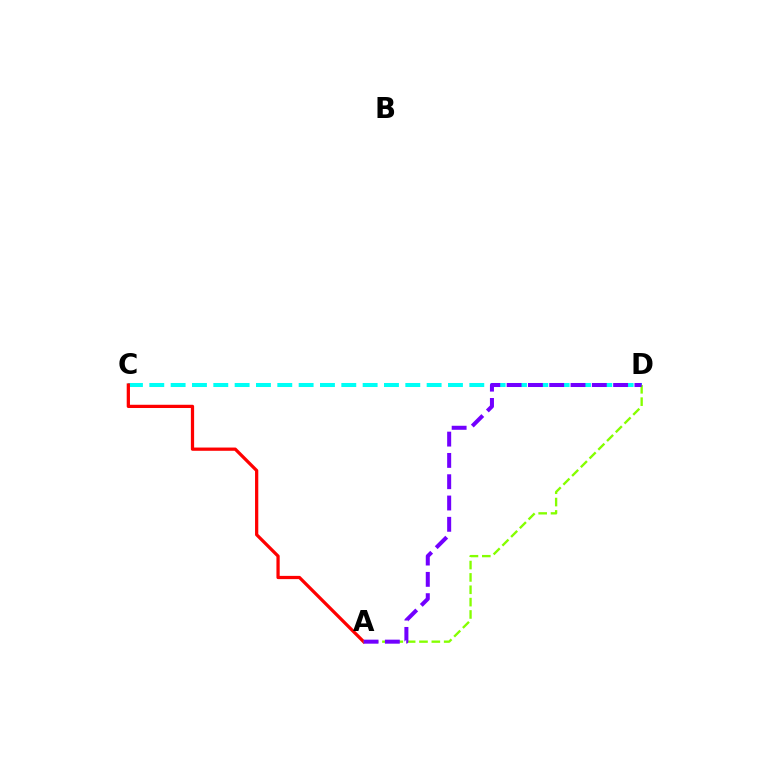{('C', 'D'): [{'color': '#00fff6', 'line_style': 'dashed', 'thickness': 2.9}], ('A', 'C'): [{'color': '#ff0000', 'line_style': 'solid', 'thickness': 2.34}], ('A', 'D'): [{'color': '#84ff00', 'line_style': 'dashed', 'thickness': 1.68}, {'color': '#7200ff', 'line_style': 'dashed', 'thickness': 2.89}]}